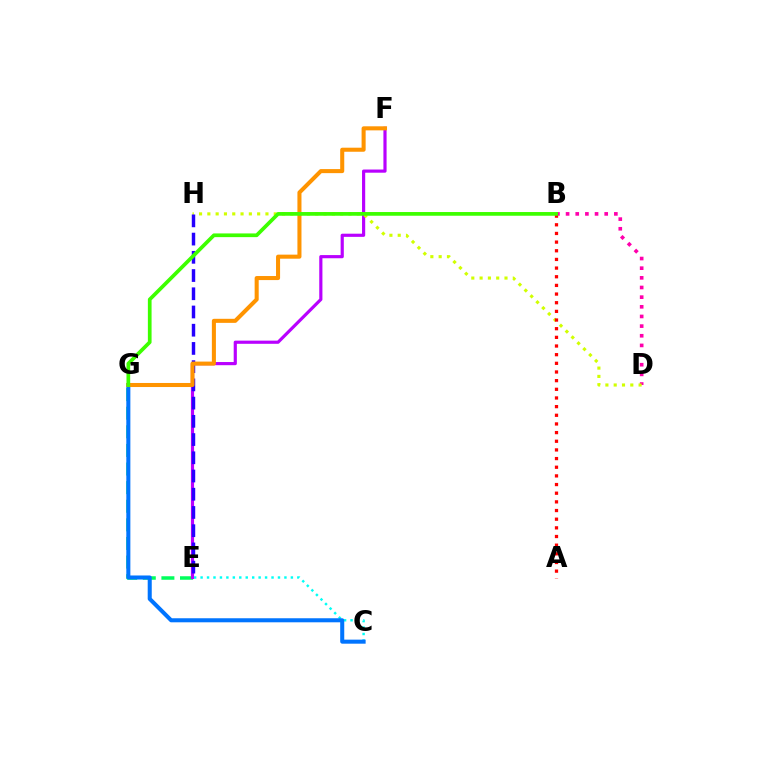{('B', 'D'): [{'color': '#ff00ac', 'line_style': 'dotted', 'thickness': 2.62}], ('C', 'E'): [{'color': '#00fff6', 'line_style': 'dotted', 'thickness': 1.75}], ('E', 'G'): [{'color': '#00ff5c', 'line_style': 'dashed', 'thickness': 2.53}], ('C', 'G'): [{'color': '#0074ff', 'line_style': 'solid', 'thickness': 2.91}], ('E', 'F'): [{'color': '#b900ff', 'line_style': 'solid', 'thickness': 2.28}], ('D', 'H'): [{'color': '#d1ff00', 'line_style': 'dotted', 'thickness': 2.26}], ('E', 'H'): [{'color': '#2500ff', 'line_style': 'dashed', 'thickness': 2.48}], ('F', 'G'): [{'color': '#ff9400', 'line_style': 'solid', 'thickness': 2.92}], ('A', 'B'): [{'color': '#ff0000', 'line_style': 'dotted', 'thickness': 2.35}], ('B', 'G'): [{'color': '#3dff00', 'line_style': 'solid', 'thickness': 2.67}]}